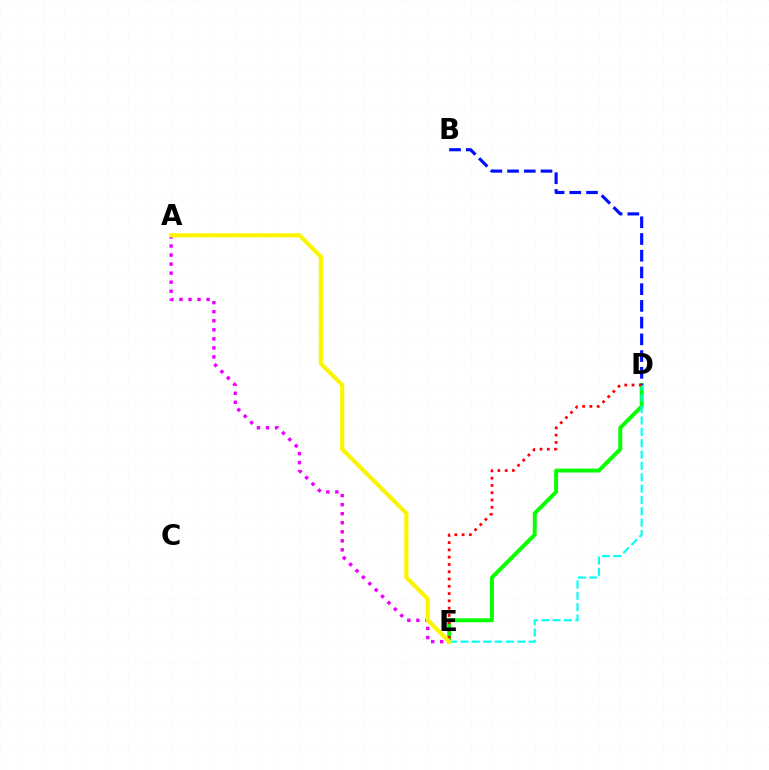{('D', 'E'): [{'color': '#08ff00', 'line_style': 'solid', 'thickness': 2.84}, {'color': '#00fff6', 'line_style': 'dashed', 'thickness': 1.54}, {'color': '#ff0000', 'line_style': 'dotted', 'thickness': 1.98}], ('B', 'D'): [{'color': '#0010ff', 'line_style': 'dashed', 'thickness': 2.27}], ('A', 'E'): [{'color': '#ee00ff', 'line_style': 'dotted', 'thickness': 2.46}, {'color': '#fcf500', 'line_style': 'solid', 'thickness': 2.99}]}